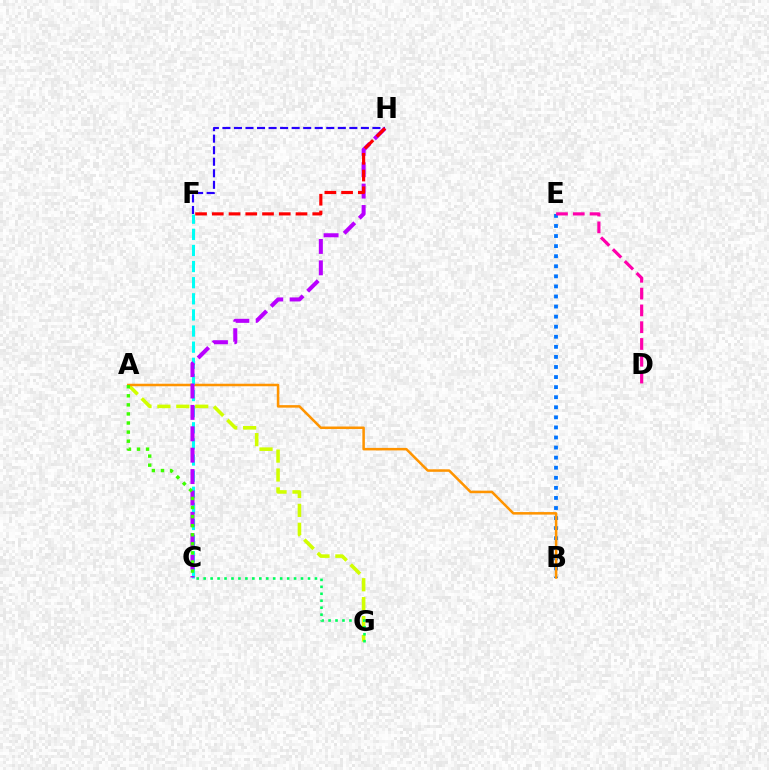{('B', 'E'): [{'color': '#0074ff', 'line_style': 'dotted', 'thickness': 2.74}], ('A', 'G'): [{'color': '#d1ff00', 'line_style': 'dashed', 'thickness': 2.57}], ('A', 'B'): [{'color': '#ff9400', 'line_style': 'solid', 'thickness': 1.82}], ('F', 'H'): [{'color': '#2500ff', 'line_style': 'dashed', 'thickness': 1.57}, {'color': '#ff0000', 'line_style': 'dashed', 'thickness': 2.27}], ('D', 'E'): [{'color': '#ff00ac', 'line_style': 'dashed', 'thickness': 2.28}], ('C', 'F'): [{'color': '#00fff6', 'line_style': 'dashed', 'thickness': 2.19}], ('C', 'H'): [{'color': '#b900ff', 'line_style': 'dashed', 'thickness': 2.91}], ('A', 'C'): [{'color': '#3dff00', 'line_style': 'dotted', 'thickness': 2.47}], ('C', 'G'): [{'color': '#00ff5c', 'line_style': 'dotted', 'thickness': 1.89}]}